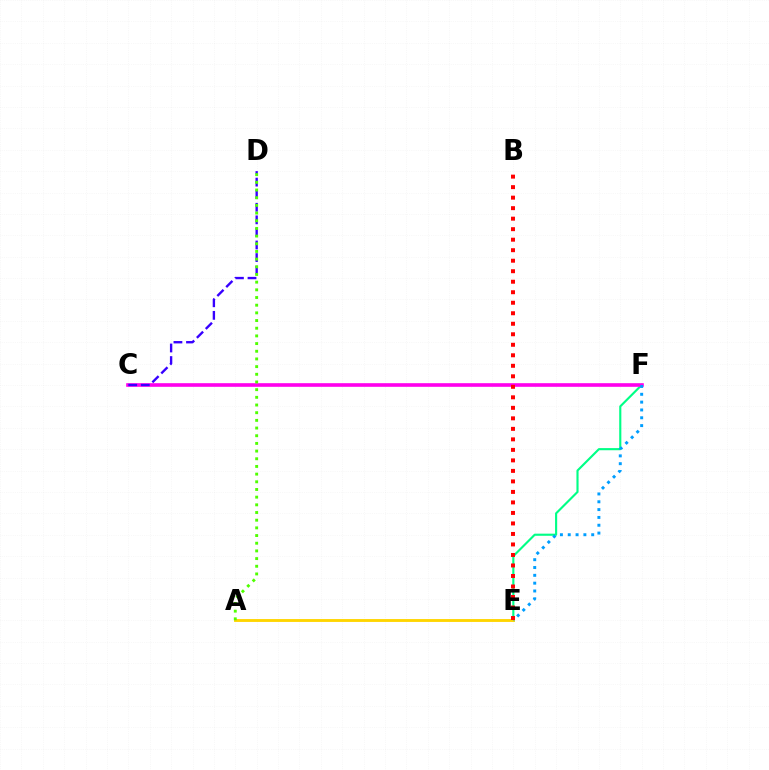{('E', 'F'): [{'color': '#00ff86', 'line_style': 'solid', 'thickness': 1.54}, {'color': '#009eff', 'line_style': 'dotted', 'thickness': 2.13}], ('C', 'F'): [{'color': '#ff00ed', 'line_style': 'solid', 'thickness': 2.61}], ('A', 'E'): [{'color': '#ffd500', 'line_style': 'solid', 'thickness': 2.06}], ('C', 'D'): [{'color': '#3700ff', 'line_style': 'dashed', 'thickness': 1.71}], ('B', 'E'): [{'color': '#ff0000', 'line_style': 'dotted', 'thickness': 2.86}], ('A', 'D'): [{'color': '#4fff00', 'line_style': 'dotted', 'thickness': 2.09}]}